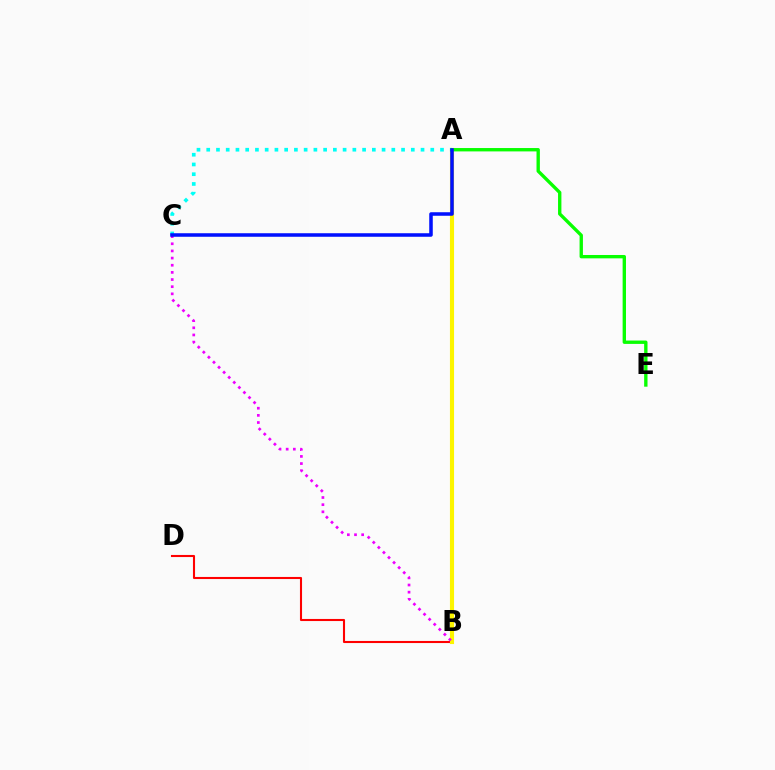{('B', 'D'): [{'color': '#ff0000', 'line_style': 'solid', 'thickness': 1.51}], ('A', 'B'): [{'color': '#fcf500', 'line_style': 'solid', 'thickness': 2.96}], ('B', 'C'): [{'color': '#ee00ff', 'line_style': 'dotted', 'thickness': 1.94}], ('A', 'C'): [{'color': '#00fff6', 'line_style': 'dotted', 'thickness': 2.65}, {'color': '#0010ff', 'line_style': 'solid', 'thickness': 2.54}], ('A', 'E'): [{'color': '#08ff00', 'line_style': 'solid', 'thickness': 2.42}]}